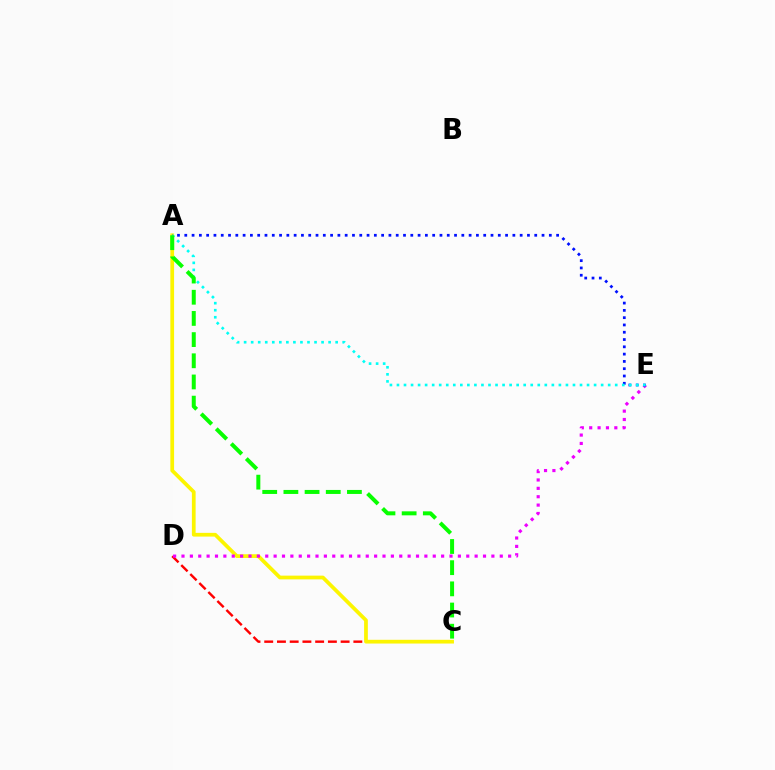{('C', 'D'): [{'color': '#ff0000', 'line_style': 'dashed', 'thickness': 1.73}], ('A', 'C'): [{'color': '#fcf500', 'line_style': 'solid', 'thickness': 2.69}, {'color': '#08ff00', 'line_style': 'dashed', 'thickness': 2.88}], ('D', 'E'): [{'color': '#ee00ff', 'line_style': 'dotted', 'thickness': 2.28}], ('A', 'E'): [{'color': '#0010ff', 'line_style': 'dotted', 'thickness': 1.98}, {'color': '#00fff6', 'line_style': 'dotted', 'thickness': 1.91}]}